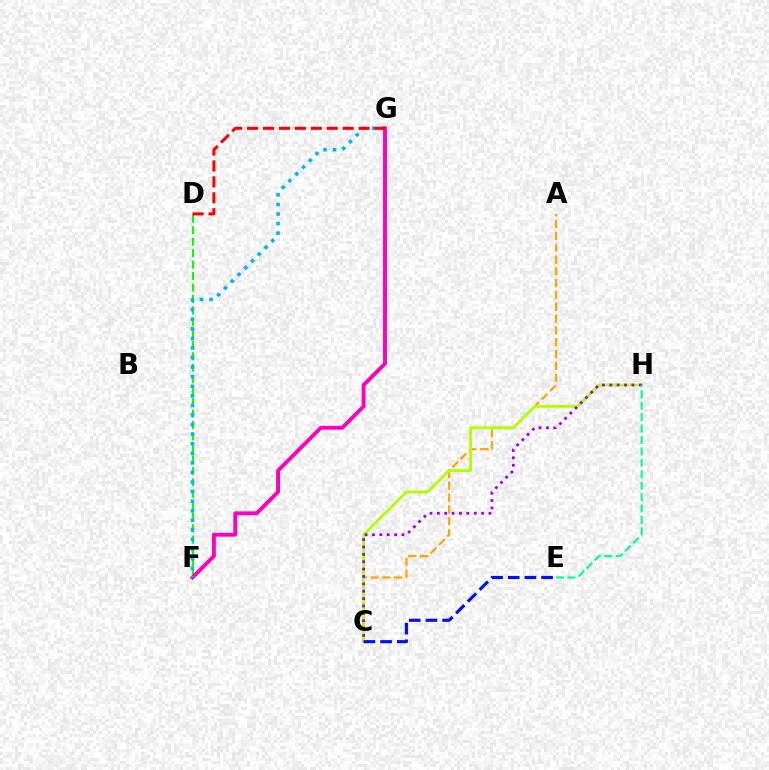{('D', 'F'): [{'color': '#08ff00', 'line_style': 'dashed', 'thickness': 1.56}], ('A', 'C'): [{'color': '#ffa500', 'line_style': 'dashed', 'thickness': 1.61}], ('C', 'H'): [{'color': '#b3ff00', 'line_style': 'solid', 'thickness': 2.04}, {'color': '#9b00ff', 'line_style': 'dotted', 'thickness': 2.0}], ('F', 'G'): [{'color': '#ff00bd', 'line_style': 'solid', 'thickness': 2.81}, {'color': '#00b5ff', 'line_style': 'dotted', 'thickness': 2.6}], ('C', 'E'): [{'color': '#0010ff', 'line_style': 'dashed', 'thickness': 2.27}], ('E', 'H'): [{'color': '#00ff9d', 'line_style': 'dashed', 'thickness': 1.55}], ('D', 'G'): [{'color': '#ff0000', 'line_style': 'dashed', 'thickness': 2.17}]}